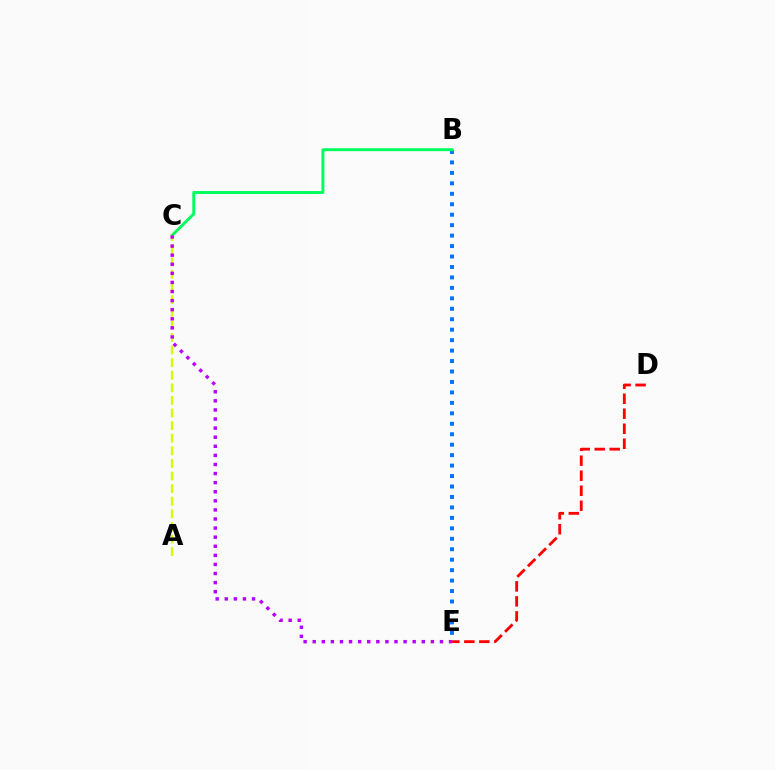{('B', 'E'): [{'color': '#0074ff', 'line_style': 'dotted', 'thickness': 2.84}], ('D', 'E'): [{'color': '#ff0000', 'line_style': 'dashed', 'thickness': 2.04}], ('B', 'C'): [{'color': '#00ff5c', 'line_style': 'solid', 'thickness': 2.1}], ('A', 'C'): [{'color': '#d1ff00', 'line_style': 'dashed', 'thickness': 1.71}], ('C', 'E'): [{'color': '#b900ff', 'line_style': 'dotted', 'thickness': 2.47}]}